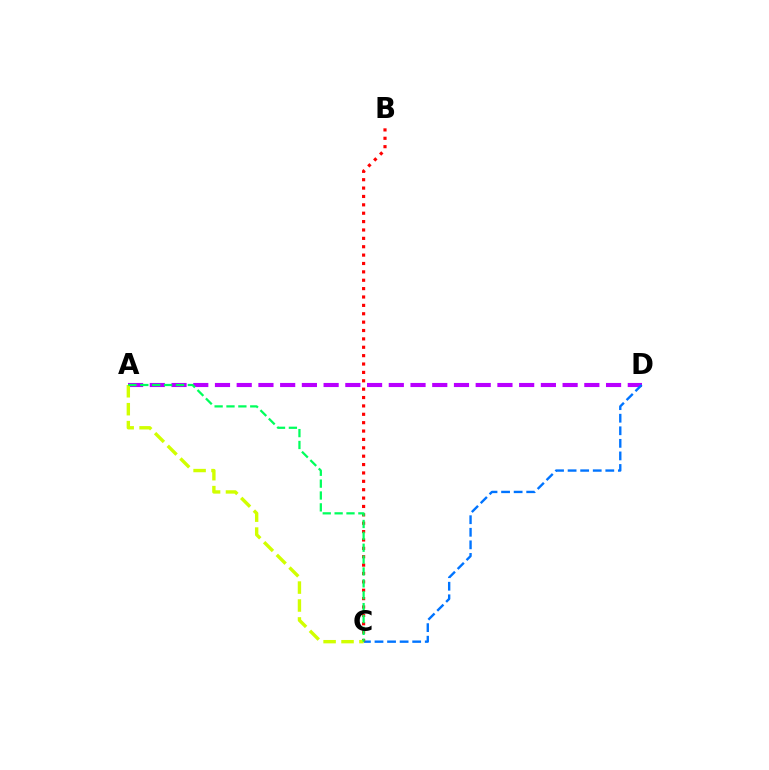{('A', 'D'): [{'color': '#b900ff', 'line_style': 'dashed', 'thickness': 2.95}], ('C', 'D'): [{'color': '#0074ff', 'line_style': 'dashed', 'thickness': 1.71}], ('B', 'C'): [{'color': '#ff0000', 'line_style': 'dotted', 'thickness': 2.28}], ('A', 'C'): [{'color': '#d1ff00', 'line_style': 'dashed', 'thickness': 2.44}, {'color': '#00ff5c', 'line_style': 'dashed', 'thickness': 1.61}]}